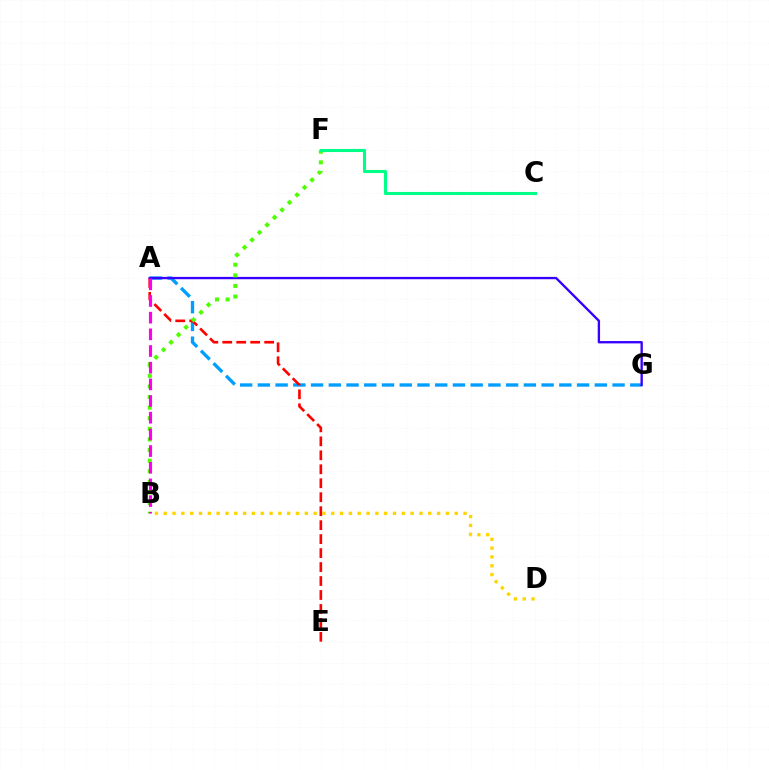{('A', 'G'): [{'color': '#009eff', 'line_style': 'dashed', 'thickness': 2.41}, {'color': '#3700ff', 'line_style': 'solid', 'thickness': 1.69}], ('A', 'E'): [{'color': '#ff0000', 'line_style': 'dashed', 'thickness': 1.9}], ('B', 'F'): [{'color': '#4fff00', 'line_style': 'dotted', 'thickness': 2.88}], ('B', 'D'): [{'color': '#ffd500', 'line_style': 'dotted', 'thickness': 2.4}], ('A', 'B'): [{'color': '#ff00ed', 'line_style': 'dashed', 'thickness': 2.27}], ('C', 'F'): [{'color': '#00ff86', 'line_style': 'solid', 'thickness': 2.23}]}